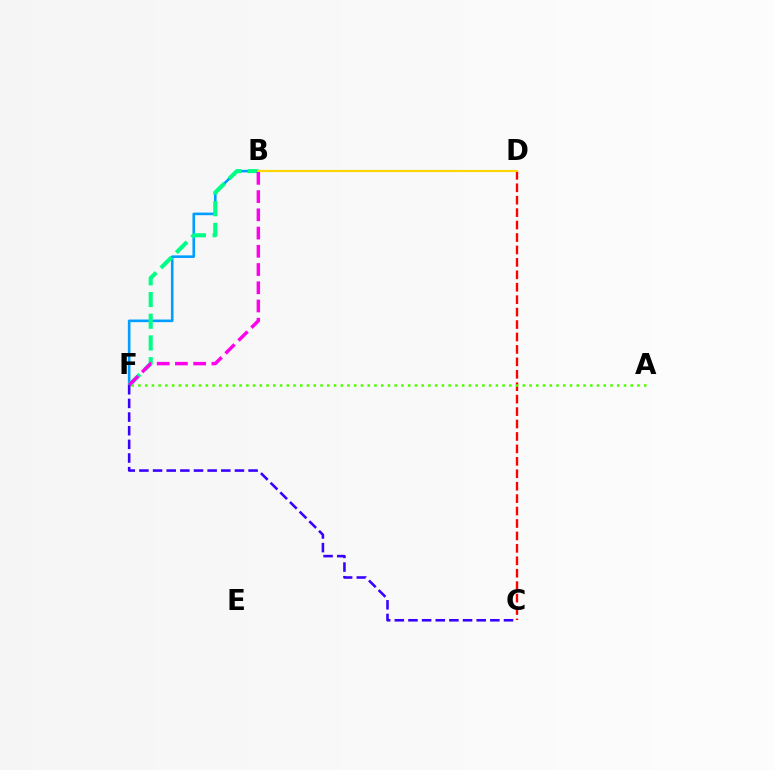{('C', 'D'): [{'color': '#ff0000', 'line_style': 'dashed', 'thickness': 1.69}], ('B', 'F'): [{'color': '#009eff', 'line_style': 'solid', 'thickness': 1.88}, {'color': '#00ff86', 'line_style': 'dashed', 'thickness': 2.95}, {'color': '#ff00ed', 'line_style': 'dashed', 'thickness': 2.48}], ('A', 'F'): [{'color': '#4fff00', 'line_style': 'dotted', 'thickness': 1.83}], ('B', 'D'): [{'color': '#ffd500', 'line_style': 'solid', 'thickness': 1.54}], ('C', 'F'): [{'color': '#3700ff', 'line_style': 'dashed', 'thickness': 1.85}]}